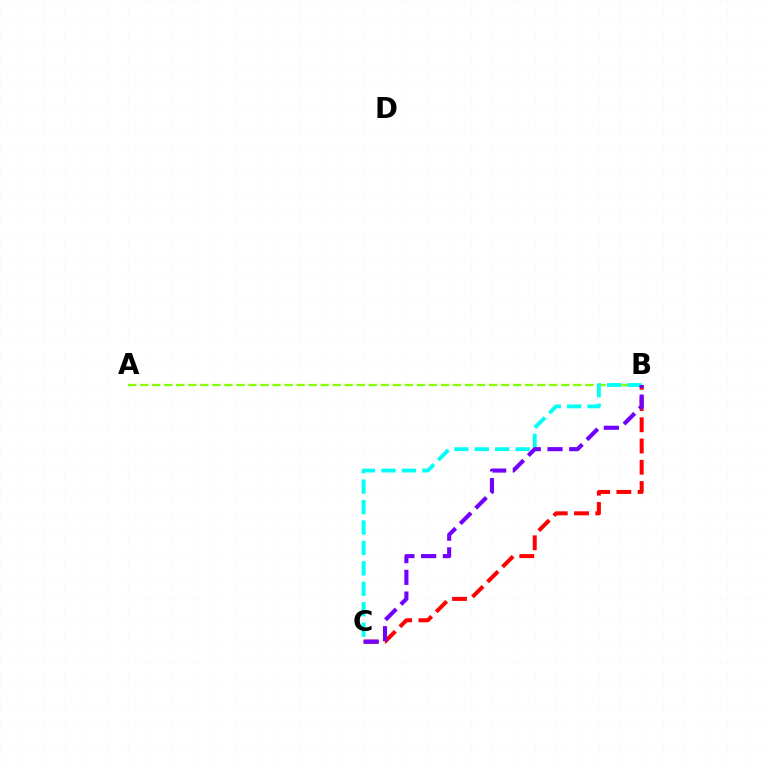{('A', 'B'): [{'color': '#84ff00', 'line_style': 'dashed', 'thickness': 1.63}], ('B', 'C'): [{'color': '#00fff6', 'line_style': 'dashed', 'thickness': 2.78}, {'color': '#ff0000', 'line_style': 'dashed', 'thickness': 2.89}, {'color': '#7200ff', 'line_style': 'dashed', 'thickness': 2.95}]}